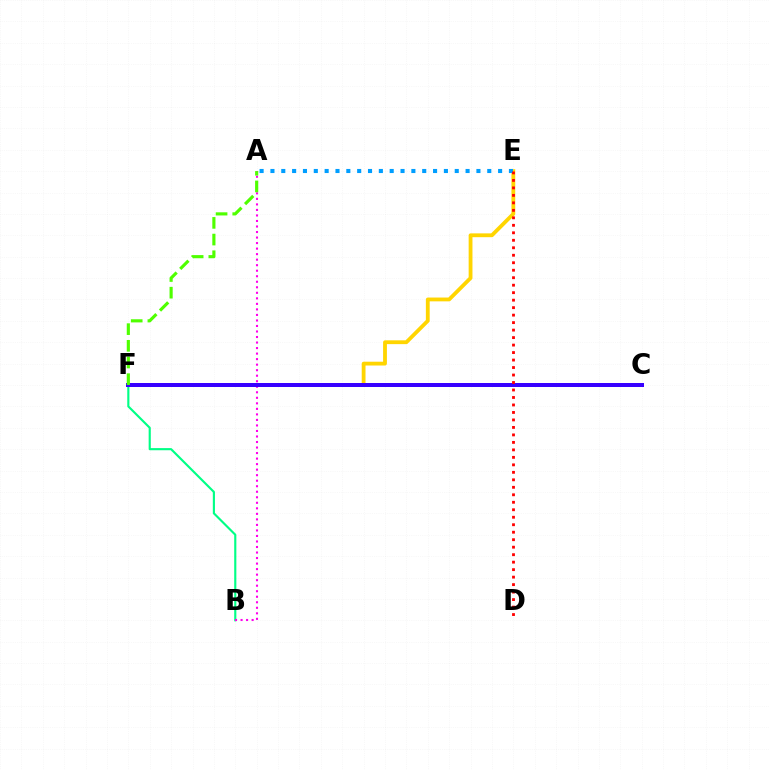{('B', 'F'): [{'color': '#00ff86', 'line_style': 'solid', 'thickness': 1.54}], ('A', 'B'): [{'color': '#ff00ed', 'line_style': 'dotted', 'thickness': 1.5}], ('E', 'F'): [{'color': '#ffd500', 'line_style': 'solid', 'thickness': 2.74}], ('C', 'F'): [{'color': '#3700ff', 'line_style': 'solid', 'thickness': 2.88}], ('A', 'E'): [{'color': '#009eff', 'line_style': 'dotted', 'thickness': 2.95}], ('D', 'E'): [{'color': '#ff0000', 'line_style': 'dotted', 'thickness': 2.03}], ('A', 'F'): [{'color': '#4fff00', 'line_style': 'dashed', 'thickness': 2.27}]}